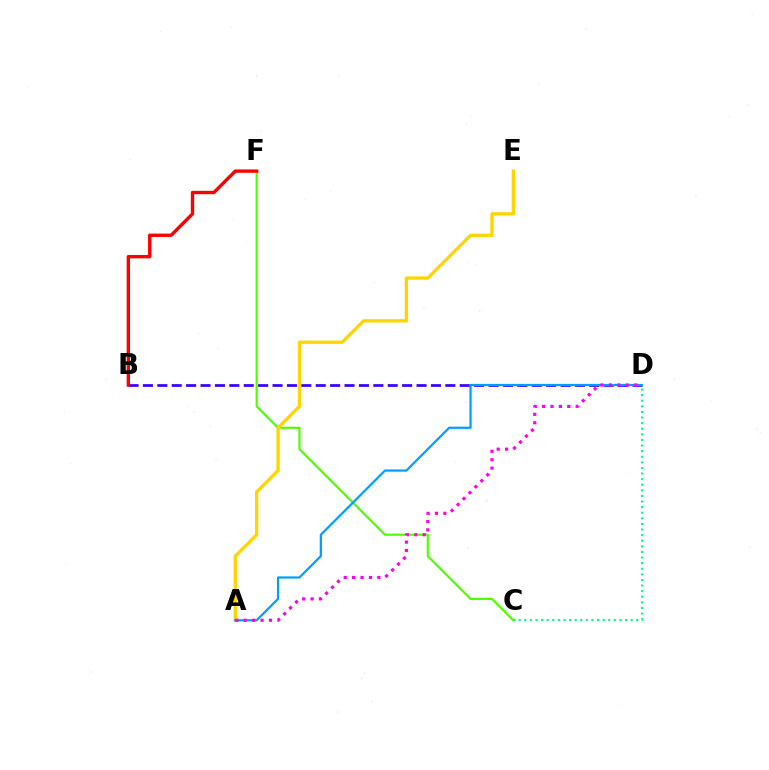{('B', 'D'): [{'color': '#3700ff', 'line_style': 'dashed', 'thickness': 1.96}], ('C', 'F'): [{'color': '#4fff00', 'line_style': 'solid', 'thickness': 1.56}], ('A', 'E'): [{'color': '#ffd500', 'line_style': 'solid', 'thickness': 2.38}], ('A', 'D'): [{'color': '#009eff', 'line_style': 'solid', 'thickness': 1.6}, {'color': '#ff00ed', 'line_style': 'dotted', 'thickness': 2.28}], ('B', 'F'): [{'color': '#ff0000', 'line_style': 'solid', 'thickness': 2.42}], ('C', 'D'): [{'color': '#00ff86', 'line_style': 'dotted', 'thickness': 1.52}]}